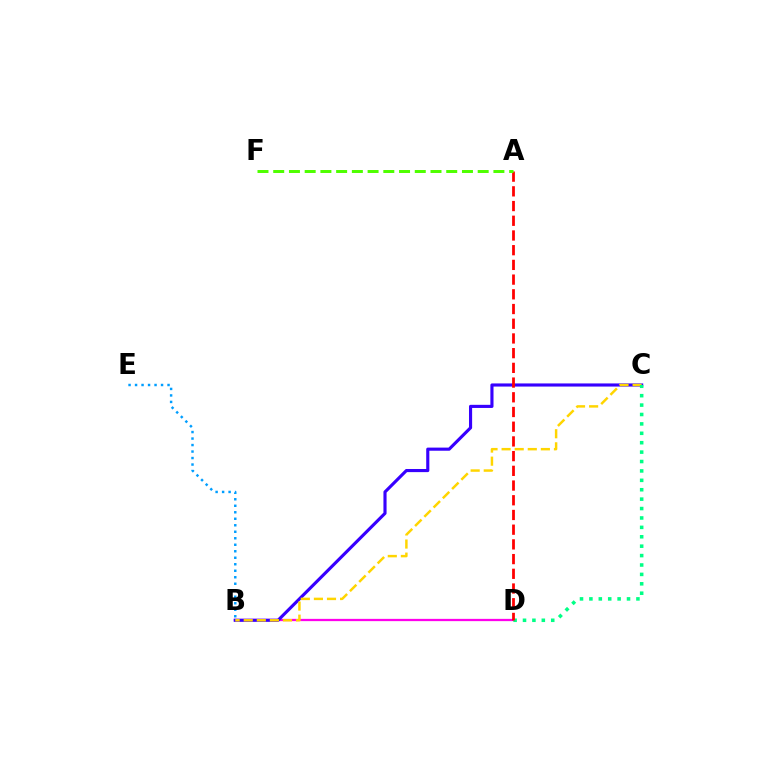{('B', 'D'): [{'color': '#ff00ed', 'line_style': 'solid', 'thickness': 1.63}], ('B', 'C'): [{'color': '#3700ff', 'line_style': 'solid', 'thickness': 2.25}, {'color': '#ffd500', 'line_style': 'dashed', 'thickness': 1.78}], ('C', 'D'): [{'color': '#00ff86', 'line_style': 'dotted', 'thickness': 2.56}], ('A', 'D'): [{'color': '#ff0000', 'line_style': 'dashed', 'thickness': 2.0}], ('B', 'E'): [{'color': '#009eff', 'line_style': 'dotted', 'thickness': 1.77}], ('A', 'F'): [{'color': '#4fff00', 'line_style': 'dashed', 'thickness': 2.14}]}